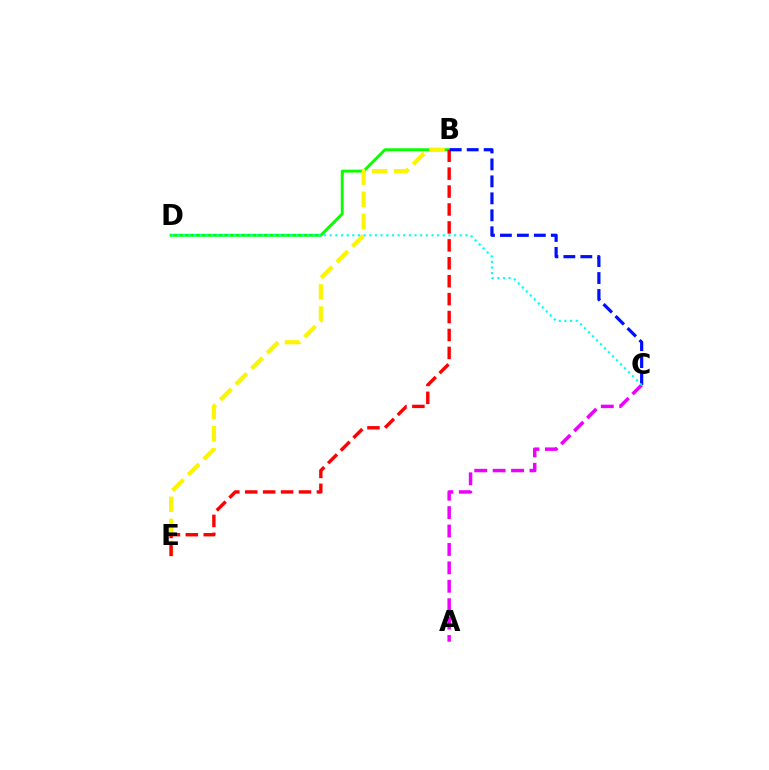{('B', 'D'): [{'color': '#08ff00', 'line_style': 'solid', 'thickness': 2.1}], ('B', 'E'): [{'color': '#fcf500', 'line_style': 'dashed', 'thickness': 3.0}, {'color': '#ff0000', 'line_style': 'dashed', 'thickness': 2.44}], ('A', 'C'): [{'color': '#ee00ff', 'line_style': 'dashed', 'thickness': 2.5}], ('B', 'C'): [{'color': '#0010ff', 'line_style': 'dashed', 'thickness': 2.3}], ('C', 'D'): [{'color': '#00fff6', 'line_style': 'dotted', 'thickness': 1.54}]}